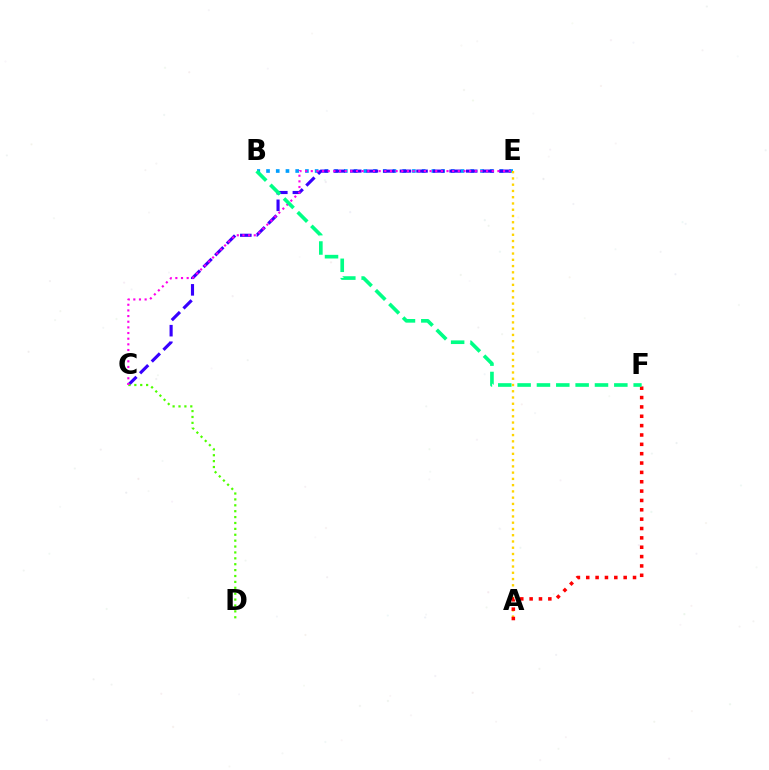{('B', 'E'): [{'color': '#009eff', 'line_style': 'dotted', 'thickness': 2.64}], ('A', 'E'): [{'color': '#ffd500', 'line_style': 'dotted', 'thickness': 1.7}], ('C', 'E'): [{'color': '#3700ff', 'line_style': 'dashed', 'thickness': 2.25}, {'color': '#ff00ed', 'line_style': 'dotted', 'thickness': 1.54}], ('C', 'D'): [{'color': '#4fff00', 'line_style': 'dotted', 'thickness': 1.6}], ('A', 'F'): [{'color': '#ff0000', 'line_style': 'dotted', 'thickness': 2.54}], ('B', 'F'): [{'color': '#00ff86', 'line_style': 'dashed', 'thickness': 2.63}]}